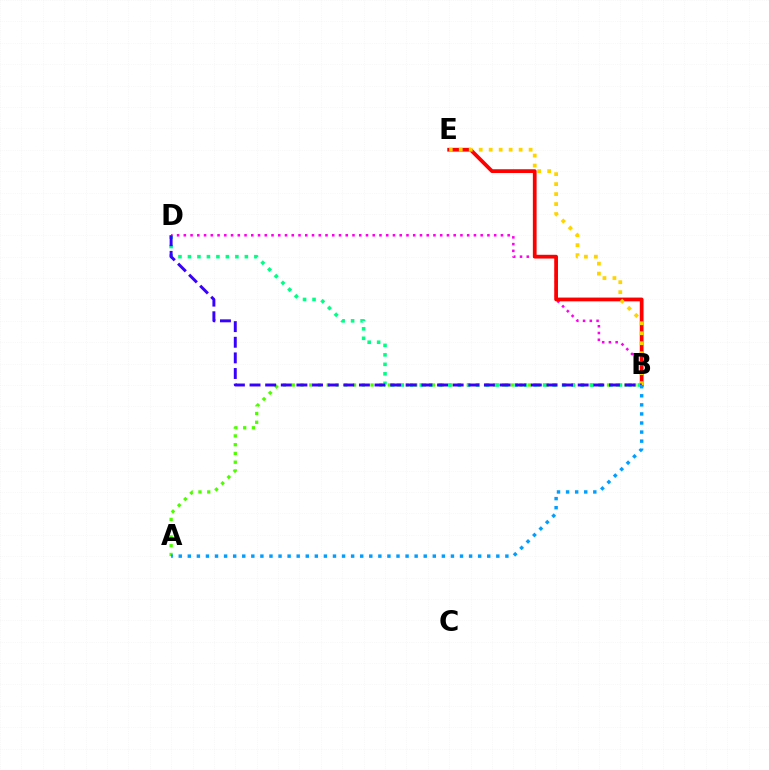{('B', 'D'): [{'color': '#ff00ed', 'line_style': 'dotted', 'thickness': 1.83}, {'color': '#00ff86', 'line_style': 'dotted', 'thickness': 2.58}, {'color': '#3700ff', 'line_style': 'dashed', 'thickness': 2.12}], ('B', 'E'): [{'color': '#ff0000', 'line_style': 'solid', 'thickness': 2.7}, {'color': '#ffd500', 'line_style': 'dotted', 'thickness': 2.71}], ('A', 'B'): [{'color': '#4fff00', 'line_style': 'dotted', 'thickness': 2.38}, {'color': '#009eff', 'line_style': 'dotted', 'thickness': 2.47}]}